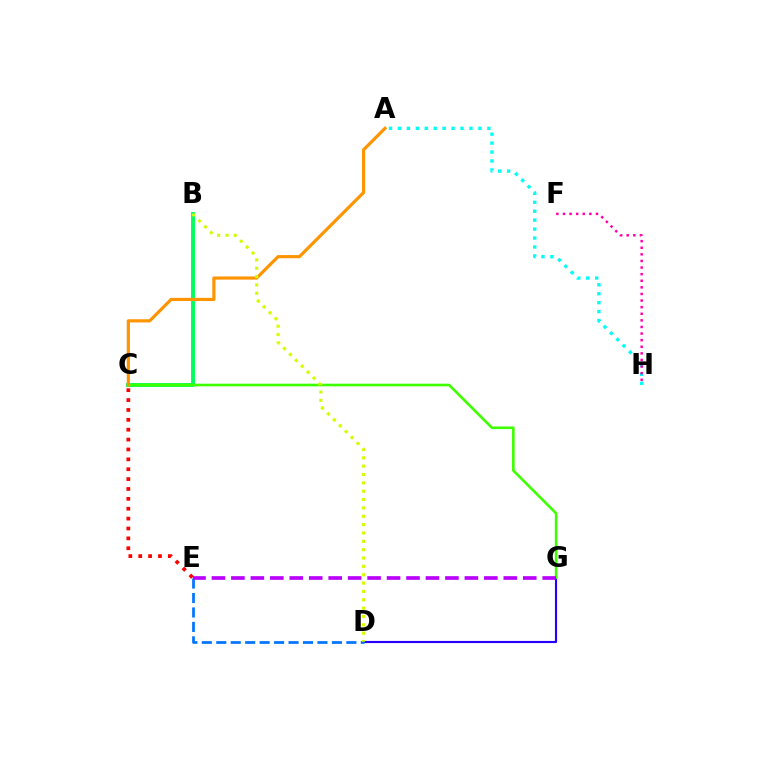{('D', 'G'): [{'color': '#2500ff', 'line_style': 'solid', 'thickness': 1.54}], ('B', 'C'): [{'color': '#00ff5c', 'line_style': 'solid', 'thickness': 2.8}], ('C', 'G'): [{'color': '#3dff00', 'line_style': 'solid', 'thickness': 1.88}], ('D', 'E'): [{'color': '#0074ff', 'line_style': 'dashed', 'thickness': 1.96}], ('A', 'H'): [{'color': '#00fff6', 'line_style': 'dotted', 'thickness': 2.43}], ('C', 'E'): [{'color': '#ff0000', 'line_style': 'dotted', 'thickness': 2.68}], ('A', 'C'): [{'color': '#ff9400', 'line_style': 'solid', 'thickness': 2.28}], ('B', 'D'): [{'color': '#d1ff00', 'line_style': 'dotted', 'thickness': 2.27}], ('E', 'G'): [{'color': '#b900ff', 'line_style': 'dashed', 'thickness': 2.64}], ('F', 'H'): [{'color': '#ff00ac', 'line_style': 'dotted', 'thickness': 1.79}]}